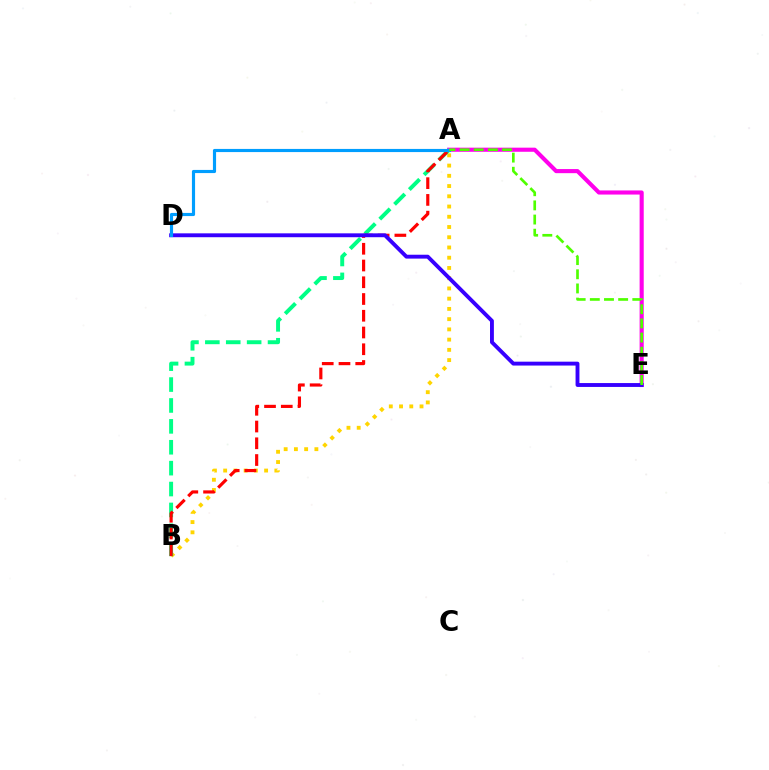{('A', 'E'): [{'color': '#ff00ed', 'line_style': 'solid', 'thickness': 2.96}, {'color': '#4fff00', 'line_style': 'dashed', 'thickness': 1.92}], ('A', 'B'): [{'color': '#ffd500', 'line_style': 'dotted', 'thickness': 2.78}, {'color': '#00ff86', 'line_style': 'dashed', 'thickness': 2.84}, {'color': '#ff0000', 'line_style': 'dashed', 'thickness': 2.28}], ('D', 'E'): [{'color': '#3700ff', 'line_style': 'solid', 'thickness': 2.79}], ('A', 'D'): [{'color': '#009eff', 'line_style': 'solid', 'thickness': 2.27}]}